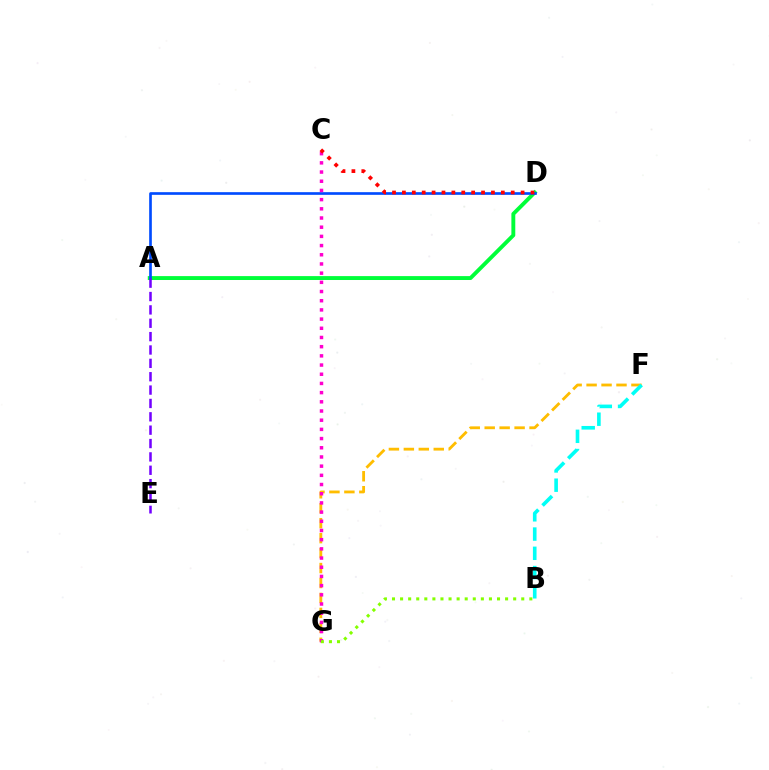{('A', 'D'): [{'color': '#00ff39', 'line_style': 'solid', 'thickness': 2.81}, {'color': '#004bff', 'line_style': 'solid', 'thickness': 1.92}], ('F', 'G'): [{'color': '#ffbd00', 'line_style': 'dashed', 'thickness': 2.03}], ('B', 'F'): [{'color': '#00fff6', 'line_style': 'dashed', 'thickness': 2.61}], ('C', 'G'): [{'color': '#ff00cf', 'line_style': 'dotted', 'thickness': 2.5}], ('C', 'D'): [{'color': '#ff0000', 'line_style': 'dotted', 'thickness': 2.69}], ('A', 'E'): [{'color': '#7200ff', 'line_style': 'dashed', 'thickness': 1.82}], ('B', 'G'): [{'color': '#84ff00', 'line_style': 'dotted', 'thickness': 2.19}]}